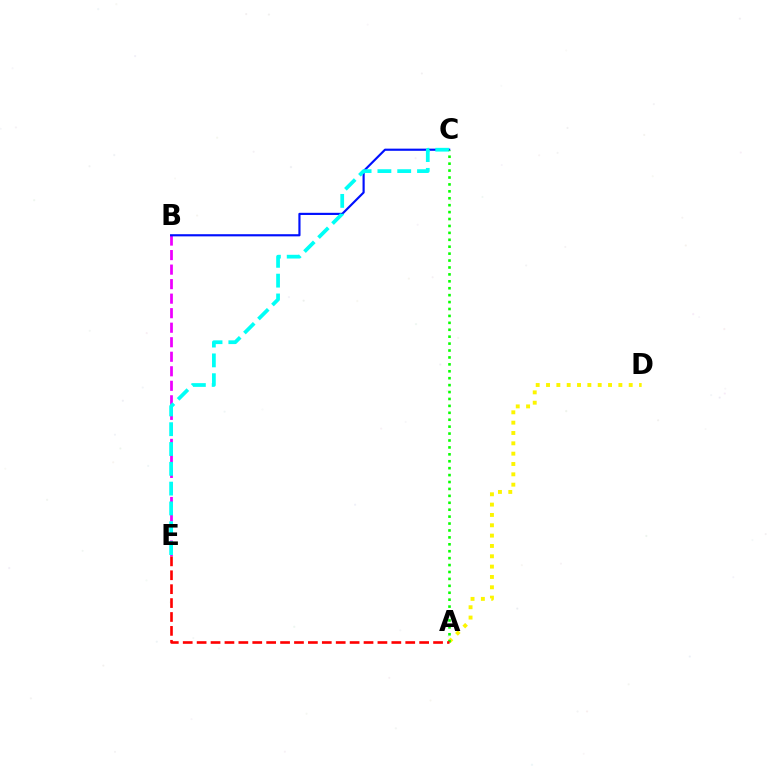{('A', 'D'): [{'color': '#fcf500', 'line_style': 'dotted', 'thickness': 2.81}], ('B', 'E'): [{'color': '#ee00ff', 'line_style': 'dashed', 'thickness': 1.97}], ('B', 'C'): [{'color': '#0010ff', 'line_style': 'solid', 'thickness': 1.55}], ('C', 'E'): [{'color': '#00fff6', 'line_style': 'dashed', 'thickness': 2.69}], ('A', 'C'): [{'color': '#08ff00', 'line_style': 'dotted', 'thickness': 1.88}], ('A', 'E'): [{'color': '#ff0000', 'line_style': 'dashed', 'thickness': 1.89}]}